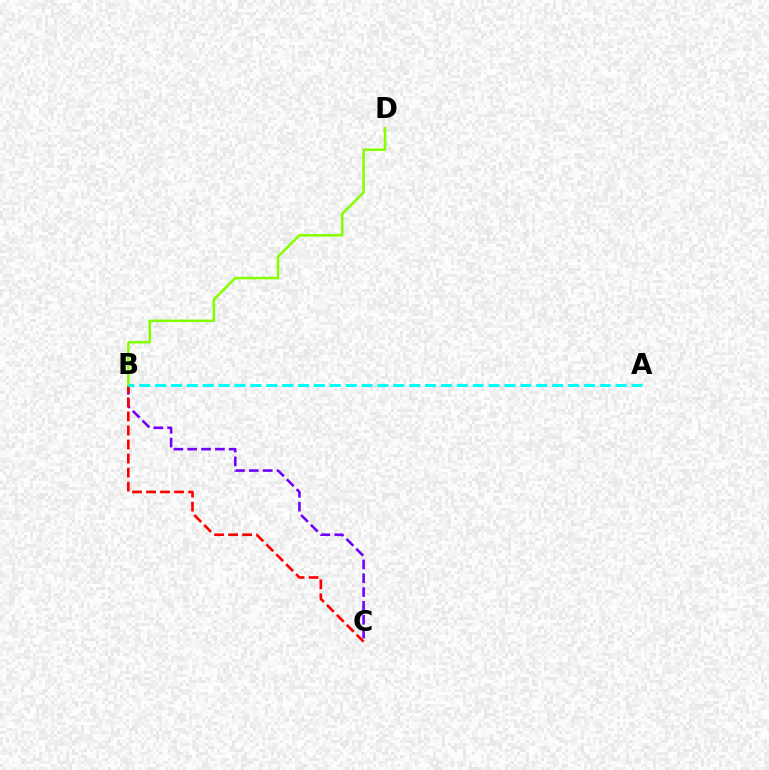{('B', 'C'): [{'color': '#7200ff', 'line_style': 'dashed', 'thickness': 1.88}, {'color': '#ff0000', 'line_style': 'dashed', 'thickness': 1.91}], ('B', 'D'): [{'color': '#84ff00', 'line_style': 'solid', 'thickness': 1.83}], ('A', 'B'): [{'color': '#00fff6', 'line_style': 'dashed', 'thickness': 2.16}]}